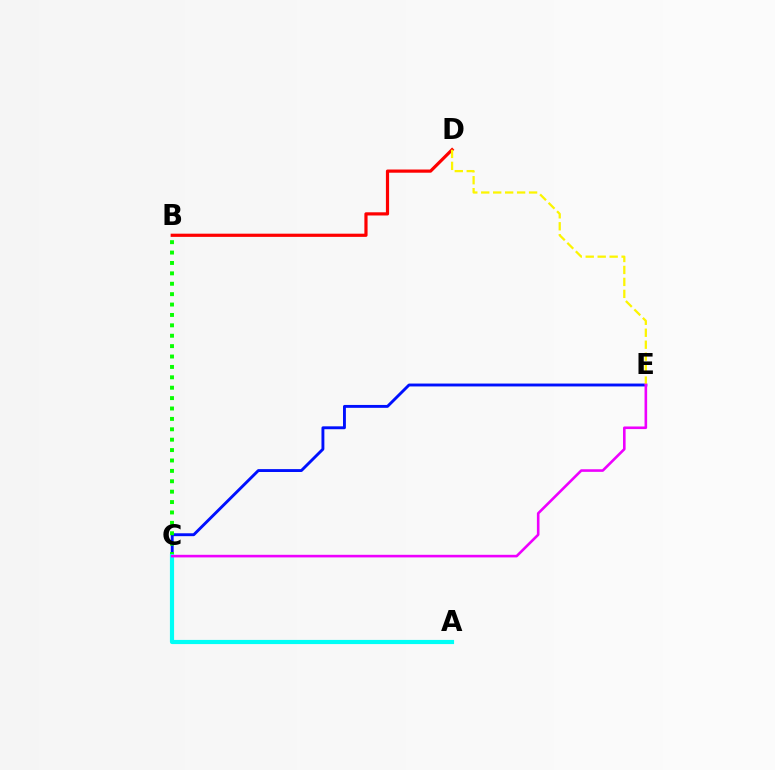{('C', 'E'): [{'color': '#0010ff', 'line_style': 'solid', 'thickness': 2.08}, {'color': '#ee00ff', 'line_style': 'solid', 'thickness': 1.87}], ('B', 'C'): [{'color': '#08ff00', 'line_style': 'dotted', 'thickness': 2.82}], ('B', 'D'): [{'color': '#ff0000', 'line_style': 'solid', 'thickness': 2.3}], ('A', 'C'): [{'color': '#00fff6', 'line_style': 'solid', 'thickness': 2.99}], ('D', 'E'): [{'color': '#fcf500', 'line_style': 'dashed', 'thickness': 1.62}]}